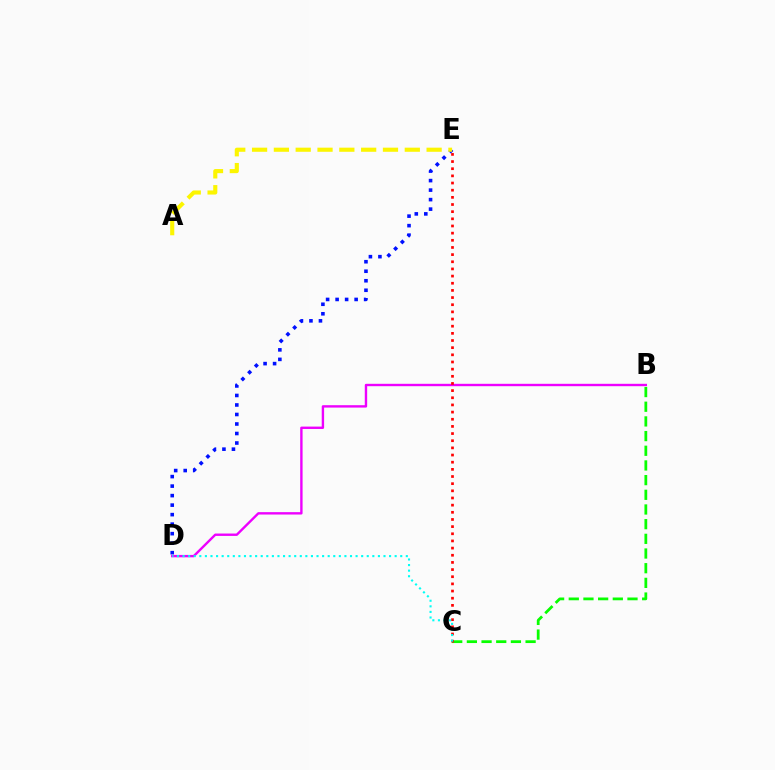{('B', 'D'): [{'color': '#ee00ff', 'line_style': 'solid', 'thickness': 1.72}], ('B', 'C'): [{'color': '#08ff00', 'line_style': 'dashed', 'thickness': 1.99}], ('C', 'E'): [{'color': '#ff0000', 'line_style': 'dotted', 'thickness': 1.94}], ('C', 'D'): [{'color': '#00fff6', 'line_style': 'dotted', 'thickness': 1.52}], ('D', 'E'): [{'color': '#0010ff', 'line_style': 'dotted', 'thickness': 2.58}], ('A', 'E'): [{'color': '#fcf500', 'line_style': 'dashed', 'thickness': 2.96}]}